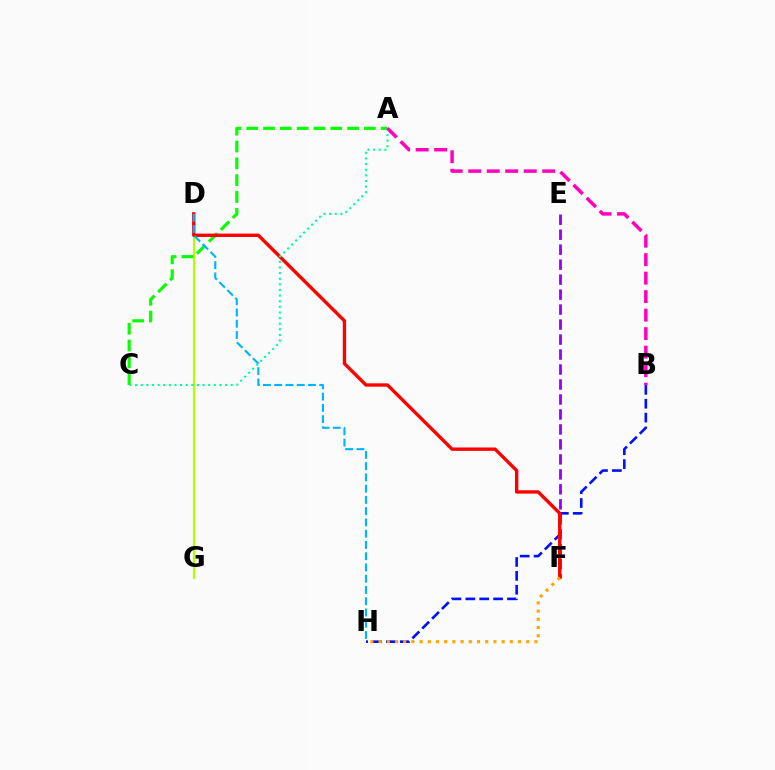{('B', 'H'): [{'color': '#0010ff', 'line_style': 'dashed', 'thickness': 1.88}], ('D', 'G'): [{'color': '#b3ff00', 'line_style': 'solid', 'thickness': 1.54}], ('E', 'F'): [{'color': '#9b00ff', 'line_style': 'dashed', 'thickness': 2.03}], ('A', 'C'): [{'color': '#08ff00', 'line_style': 'dashed', 'thickness': 2.28}, {'color': '#00ff9d', 'line_style': 'dotted', 'thickness': 1.53}], ('D', 'F'): [{'color': '#ff0000', 'line_style': 'solid', 'thickness': 2.42}], ('A', 'B'): [{'color': '#ff00bd', 'line_style': 'dashed', 'thickness': 2.51}], ('F', 'H'): [{'color': '#ffa500', 'line_style': 'dotted', 'thickness': 2.23}], ('D', 'H'): [{'color': '#00b5ff', 'line_style': 'dashed', 'thickness': 1.53}]}